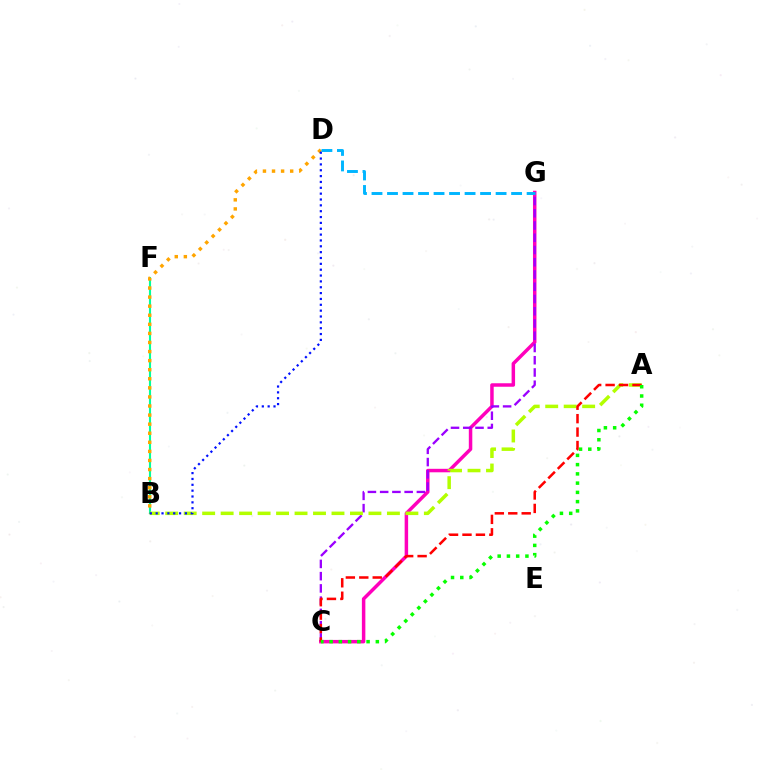{('B', 'F'): [{'color': '#00ff9d', 'line_style': 'solid', 'thickness': 1.52}], ('C', 'G'): [{'color': '#ff00bd', 'line_style': 'solid', 'thickness': 2.51}, {'color': '#9b00ff', 'line_style': 'dashed', 'thickness': 1.66}], ('B', 'D'): [{'color': '#ffa500', 'line_style': 'dotted', 'thickness': 2.47}, {'color': '#0010ff', 'line_style': 'dotted', 'thickness': 1.59}], ('A', 'B'): [{'color': '#b3ff00', 'line_style': 'dashed', 'thickness': 2.51}], ('A', 'C'): [{'color': '#ff0000', 'line_style': 'dashed', 'thickness': 1.83}, {'color': '#08ff00', 'line_style': 'dotted', 'thickness': 2.51}], ('D', 'G'): [{'color': '#00b5ff', 'line_style': 'dashed', 'thickness': 2.11}]}